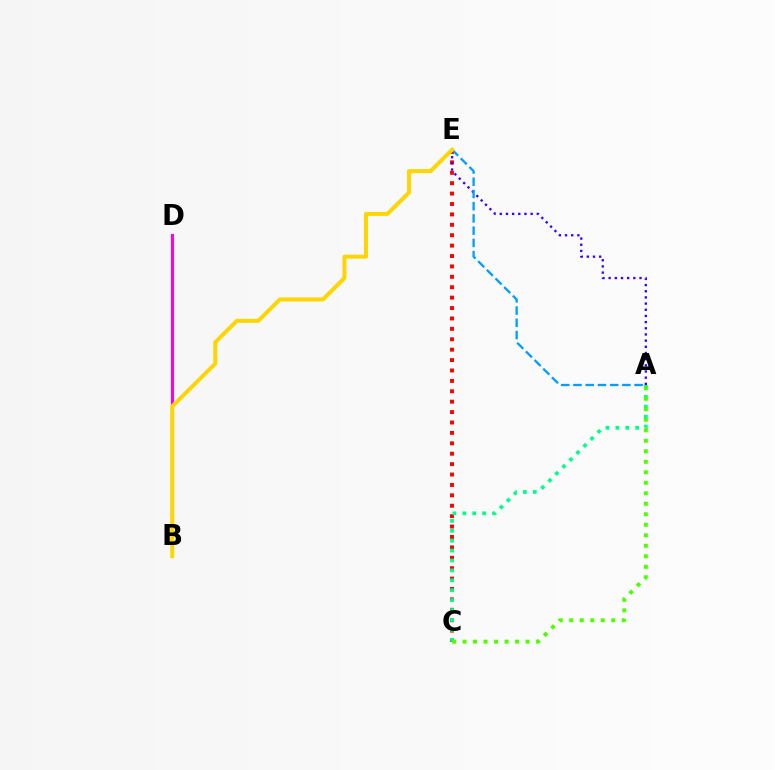{('B', 'D'): [{'color': '#ff00ed', 'line_style': 'solid', 'thickness': 2.15}], ('C', 'E'): [{'color': '#ff0000', 'line_style': 'dotted', 'thickness': 2.83}], ('A', 'C'): [{'color': '#00ff86', 'line_style': 'dotted', 'thickness': 2.69}, {'color': '#4fff00', 'line_style': 'dotted', 'thickness': 2.85}], ('A', 'E'): [{'color': '#3700ff', 'line_style': 'dotted', 'thickness': 1.68}, {'color': '#009eff', 'line_style': 'dashed', 'thickness': 1.66}], ('B', 'E'): [{'color': '#ffd500', 'line_style': 'solid', 'thickness': 2.87}]}